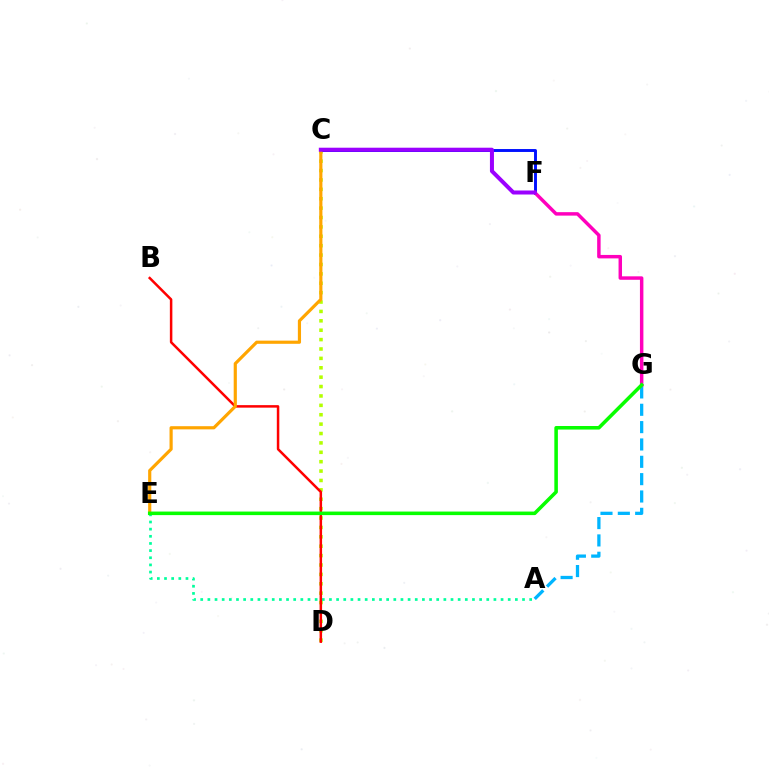{('C', 'D'): [{'color': '#b3ff00', 'line_style': 'dotted', 'thickness': 2.55}], ('A', 'E'): [{'color': '#00ff9d', 'line_style': 'dotted', 'thickness': 1.94}], ('B', 'D'): [{'color': '#ff0000', 'line_style': 'solid', 'thickness': 1.8}], ('A', 'G'): [{'color': '#00b5ff', 'line_style': 'dashed', 'thickness': 2.36}], ('C', 'F'): [{'color': '#0010ff', 'line_style': 'solid', 'thickness': 2.1}, {'color': '#9b00ff', 'line_style': 'solid', 'thickness': 2.89}], ('C', 'E'): [{'color': '#ffa500', 'line_style': 'solid', 'thickness': 2.28}], ('F', 'G'): [{'color': '#ff00bd', 'line_style': 'solid', 'thickness': 2.49}], ('E', 'G'): [{'color': '#08ff00', 'line_style': 'solid', 'thickness': 2.56}]}